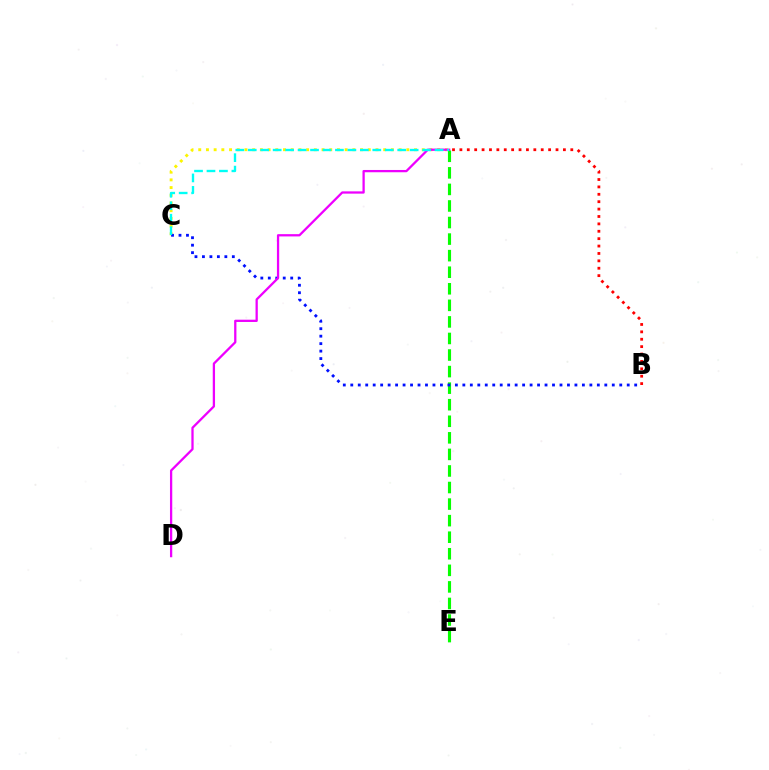{('A', 'B'): [{'color': '#ff0000', 'line_style': 'dotted', 'thickness': 2.01}], ('A', 'C'): [{'color': '#fcf500', 'line_style': 'dotted', 'thickness': 2.09}, {'color': '#00fff6', 'line_style': 'dashed', 'thickness': 1.69}], ('A', 'E'): [{'color': '#08ff00', 'line_style': 'dashed', 'thickness': 2.25}], ('B', 'C'): [{'color': '#0010ff', 'line_style': 'dotted', 'thickness': 2.03}], ('A', 'D'): [{'color': '#ee00ff', 'line_style': 'solid', 'thickness': 1.64}]}